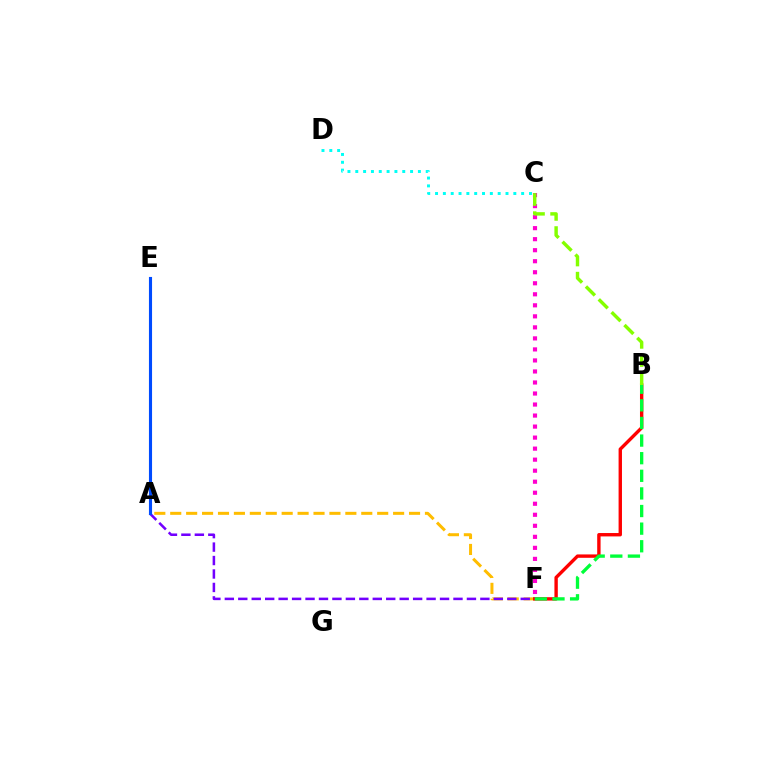{('A', 'F'): [{'color': '#ffbd00', 'line_style': 'dashed', 'thickness': 2.16}, {'color': '#7200ff', 'line_style': 'dashed', 'thickness': 1.83}], ('B', 'F'): [{'color': '#ff0000', 'line_style': 'solid', 'thickness': 2.43}, {'color': '#00ff39', 'line_style': 'dashed', 'thickness': 2.39}], ('C', 'D'): [{'color': '#00fff6', 'line_style': 'dotted', 'thickness': 2.13}], ('A', 'E'): [{'color': '#004bff', 'line_style': 'solid', 'thickness': 2.24}], ('C', 'F'): [{'color': '#ff00cf', 'line_style': 'dotted', 'thickness': 3.0}], ('B', 'C'): [{'color': '#84ff00', 'line_style': 'dashed', 'thickness': 2.47}]}